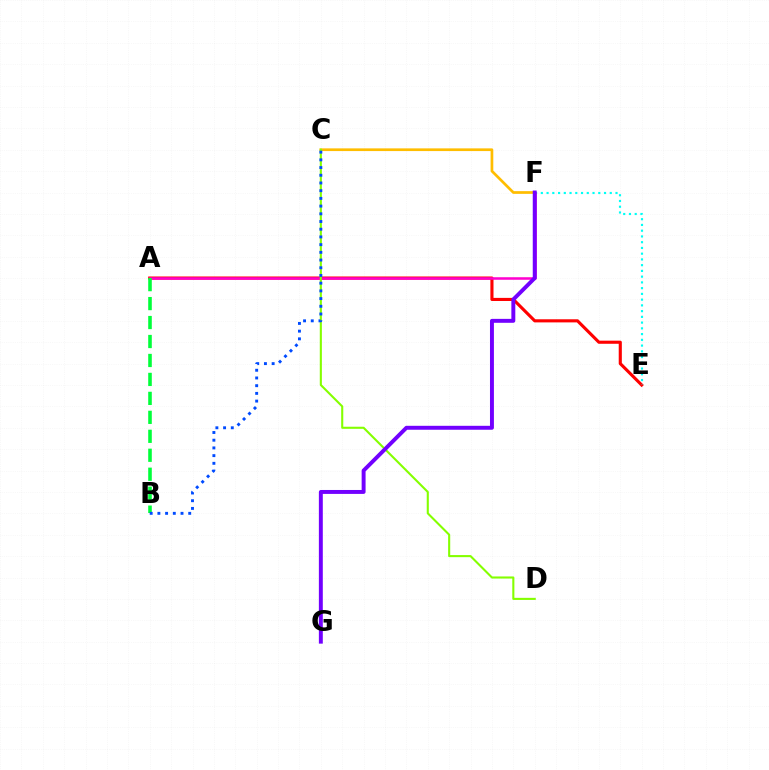{('C', 'F'): [{'color': '#ffbd00', 'line_style': 'solid', 'thickness': 1.95}], ('A', 'E'): [{'color': '#ff0000', 'line_style': 'solid', 'thickness': 2.24}], ('E', 'F'): [{'color': '#00fff6', 'line_style': 'dotted', 'thickness': 1.56}], ('A', 'F'): [{'color': '#ff00cf', 'line_style': 'solid', 'thickness': 1.83}], ('C', 'D'): [{'color': '#84ff00', 'line_style': 'solid', 'thickness': 1.51}], ('F', 'G'): [{'color': '#7200ff', 'line_style': 'solid', 'thickness': 2.83}], ('A', 'B'): [{'color': '#00ff39', 'line_style': 'dashed', 'thickness': 2.58}], ('B', 'C'): [{'color': '#004bff', 'line_style': 'dotted', 'thickness': 2.09}]}